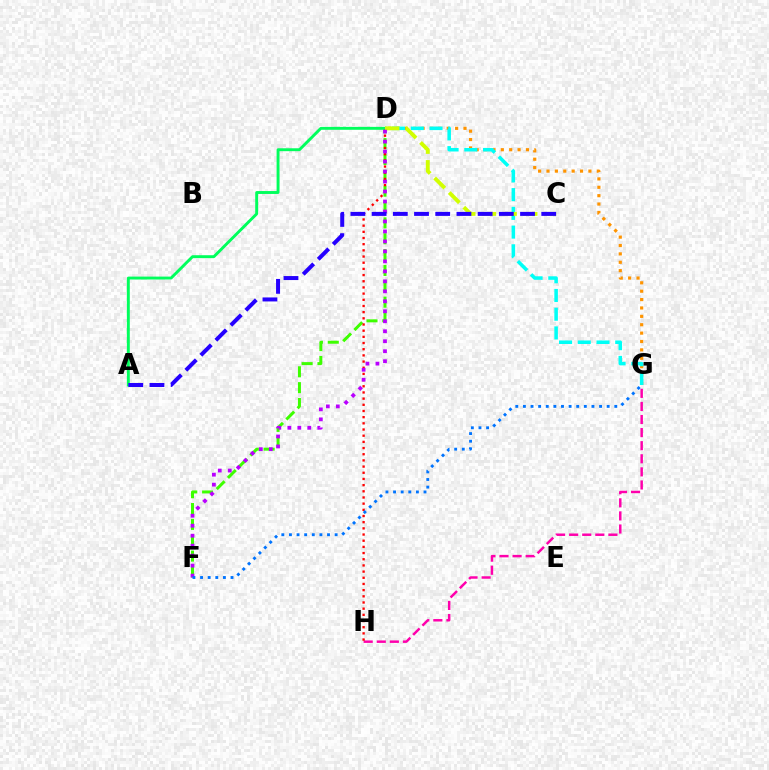{('D', 'G'): [{'color': '#ff9400', 'line_style': 'dotted', 'thickness': 2.28}, {'color': '#00fff6', 'line_style': 'dashed', 'thickness': 2.54}], ('D', 'F'): [{'color': '#3dff00', 'line_style': 'dashed', 'thickness': 2.15}, {'color': '#b900ff', 'line_style': 'dotted', 'thickness': 2.71}], ('G', 'H'): [{'color': '#ff00ac', 'line_style': 'dashed', 'thickness': 1.78}], ('D', 'H'): [{'color': '#ff0000', 'line_style': 'dotted', 'thickness': 1.68}], ('A', 'D'): [{'color': '#00ff5c', 'line_style': 'solid', 'thickness': 2.09}], ('C', 'D'): [{'color': '#d1ff00', 'line_style': 'dashed', 'thickness': 2.81}], ('F', 'G'): [{'color': '#0074ff', 'line_style': 'dotted', 'thickness': 2.07}], ('A', 'C'): [{'color': '#2500ff', 'line_style': 'dashed', 'thickness': 2.88}]}